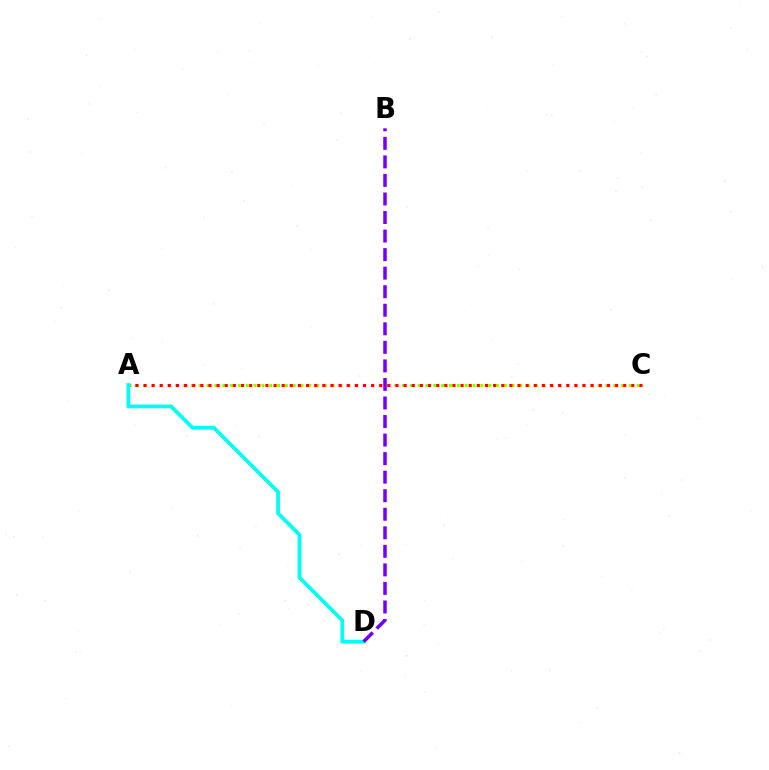{('A', 'C'): [{'color': '#84ff00', 'line_style': 'dotted', 'thickness': 2.12}, {'color': '#ff0000', 'line_style': 'dotted', 'thickness': 2.21}], ('A', 'D'): [{'color': '#00fff6', 'line_style': 'solid', 'thickness': 2.71}], ('B', 'D'): [{'color': '#7200ff', 'line_style': 'dashed', 'thickness': 2.52}]}